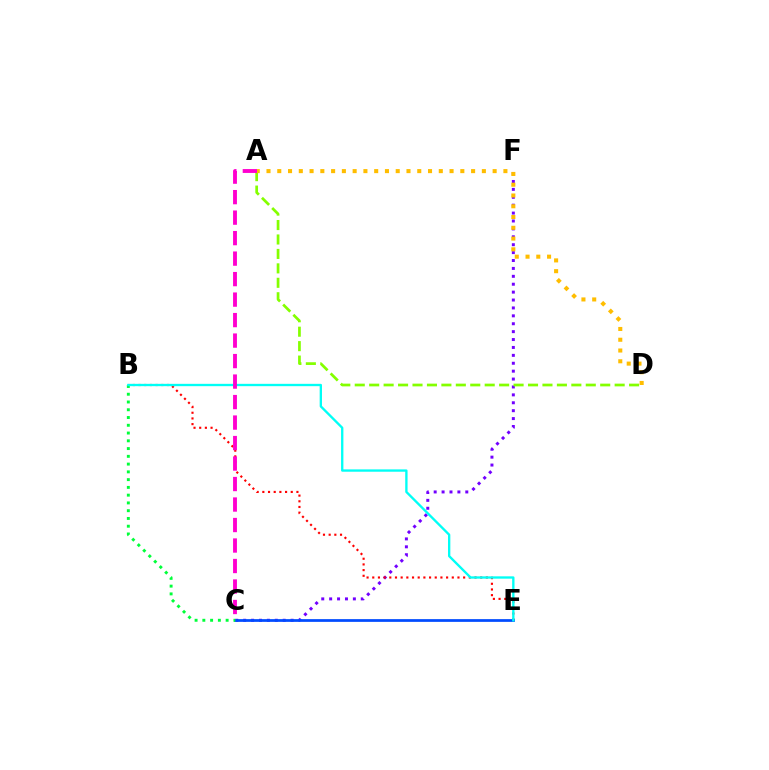{('C', 'F'): [{'color': '#7200ff', 'line_style': 'dotted', 'thickness': 2.15}], ('A', 'D'): [{'color': '#84ff00', 'line_style': 'dashed', 'thickness': 1.96}, {'color': '#ffbd00', 'line_style': 'dotted', 'thickness': 2.93}], ('B', 'E'): [{'color': '#ff0000', 'line_style': 'dotted', 'thickness': 1.54}, {'color': '#00fff6', 'line_style': 'solid', 'thickness': 1.68}], ('C', 'E'): [{'color': '#004bff', 'line_style': 'solid', 'thickness': 1.97}], ('B', 'C'): [{'color': '#00ff39', 'line_style': 'dotted', 'thickness': 2.11}], ('A', 'C'): [{'color': '#ff00cf', 'line_style': 'dashed', 'thickness': 2.78}]}